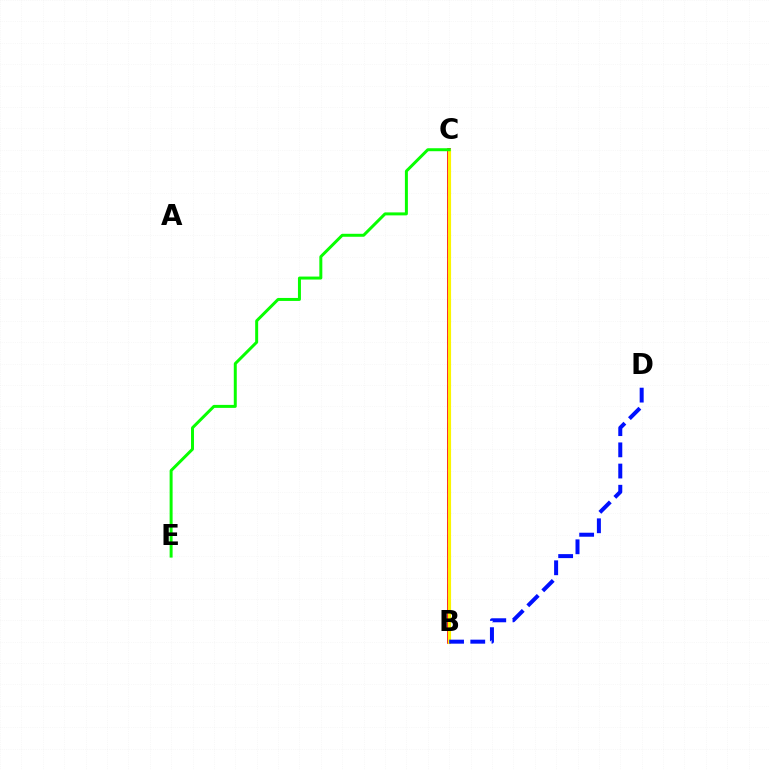{('B', 'C'): [{'color': '#ee00ff', 'line_style': 'dashed', 'thickness': 1.69}, {'color': '#00fff6', 'line_style': 'dashed', 'thickness': 2.19}, {'color': '#ff0000', 'line_style': 'solid', 'thickness': 2.63}, {'color': '#fcf500', 'line_style': 'solid', 'thickness': 2.24}], ('B', 'D'): [{'color': '#0010ff', 'line_style': 'dashed', 'thickness': 2.88}], ('C', 'E'): [{'color': '#08ff00', 'line_style': 'solid', 'thickness': 2.14}]}